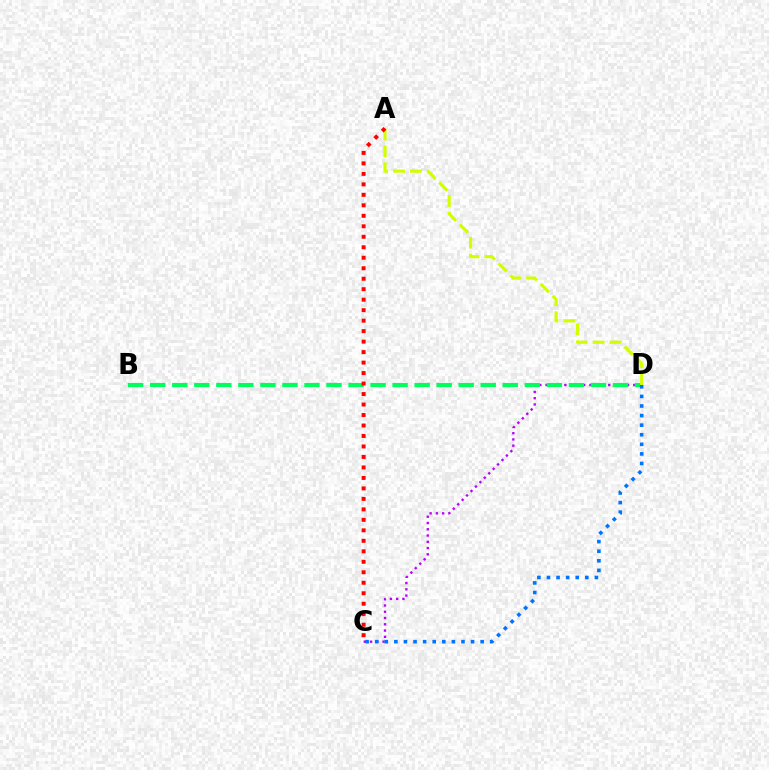{('C', 'D'): [{'color': '#b900ff', 'line_style': 'dotted', 'thickness': 1.7}, {'color': '#0074ff', 'line_style': 'dotted', 'thickness': 2.6}], ('B', 'D'): [{'color': '#00ff5c', 'line_style': 'dashed', 'thickness': 2.99}], ('A', 'D'): [{'color': '#d1ff00', 'line_style': 'dashed', 'thickness': 2.29}], ('A', 'C'): [{'color': '#ff0000', 'line_style': 'dotted', 'thickness': 2.85}]}